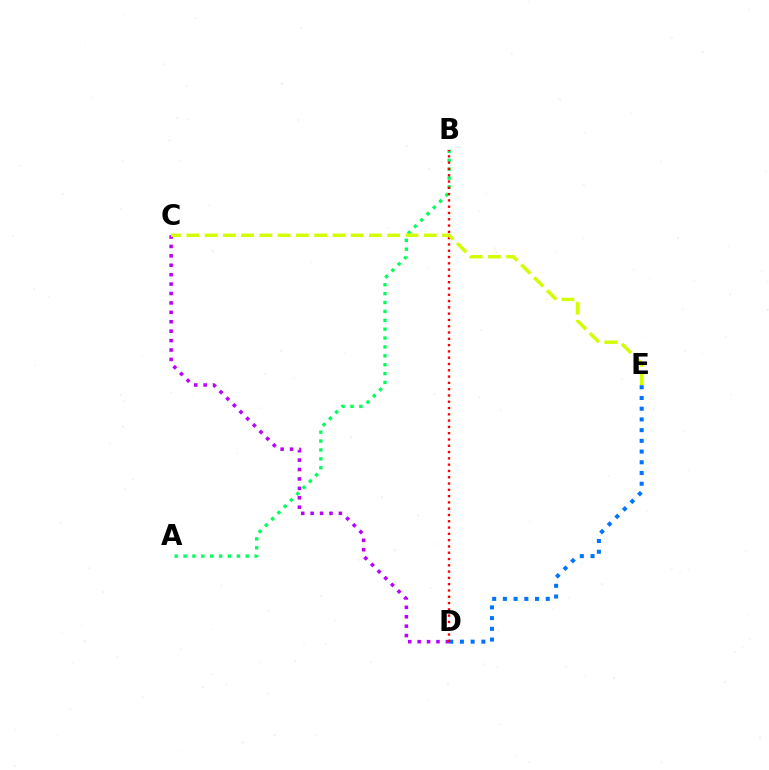{('D', 'E'): [{'color': '#0074ff', 'line_style': 'dotted', 'thickness': 2.91}], ('C', 'D'): [{'color': '#b900ff', 'line_style': 'dotted', 'thickness': 2.56}], ('A', 'B'): [{'color': '#00ff5c', 'line_style': 'dotted', 'thickness': 2.41}], ('B', 'D'): [{'color': '#ff0000', 'line_style': 'dotted', 'thickness': 1.71}], ('C', 'E'): [{'color': '#d1ff00', 'line_style': 'dashed', 'thickness': 2.48}]}